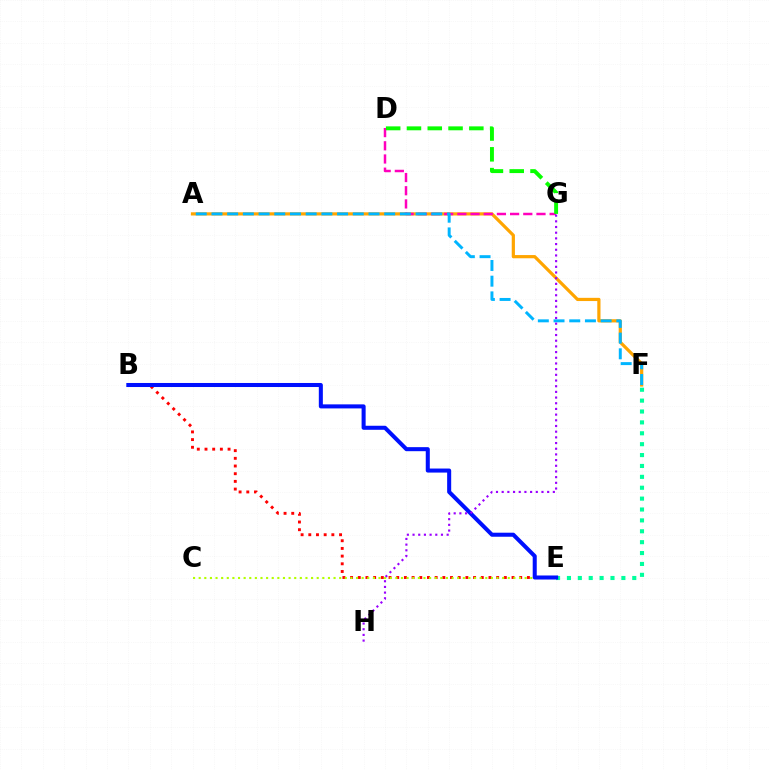{('E', 'F'): [{'color': '#00ff9d', 'line_style': 'dotted', 'thickness': 2.96}], ('B', 'E'): [{'color': '#ff0000', 'line_style': 'dotted', 'thickness': 2.09}, {'color': '#0010ff', 'line_style': 'solid', 'thickness': 2.91}], ('A', 'F'): [{'color': '#ffa500', 'line_style': 'solid', 'thickness': 2.31}, {'color': '#00b5ff', 'line_style': 'dashed', 'thickness': 2.13}], ('C', 'E'): [{'color': '#b3ff00', 'line_style': 'dotted', 'thickness': 1.53}], ('D', 'G'): [{'color': '#ff00bd', 'line_style': 'dashed', 'thickness': 1.79}, {'color': '#08ff00', 'line_style': 'dashed', 'thickness': 2.82}], ('G', 'H'): [{'color': '#9b00ff', 'line_style': 'dotted', 'thickness': 1.54}]}